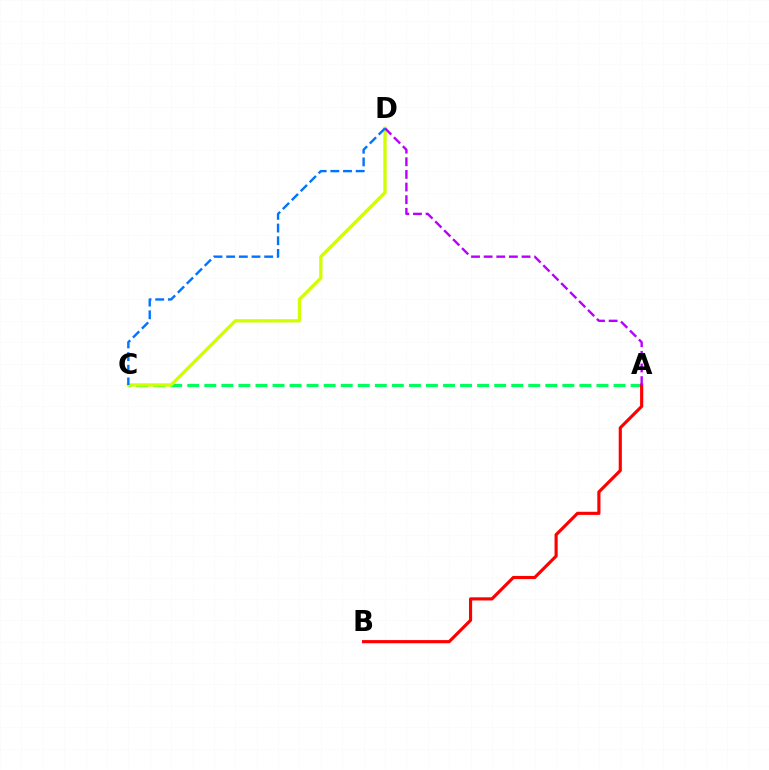{('A', 'C'): [{'color': '#00ff5c', 'line_style': 'dashed', 'thickness': 2.32}], ('A', 'B'): [{'color': '#ff0000', 'line_style': 'solid', 'thickness': 2.27}], ('C', 'D'): [{'color': '#d1ff00', 'line_style': 'solid', 'thickness': 2.39}, {'color': '#0074ff', 'line_style': 'dashed', 'thickness': 1.72}], ('A', 'D'): [{'color': '#b900ff', 'line_style': 'dashed', 'thickness': 1.72}]}